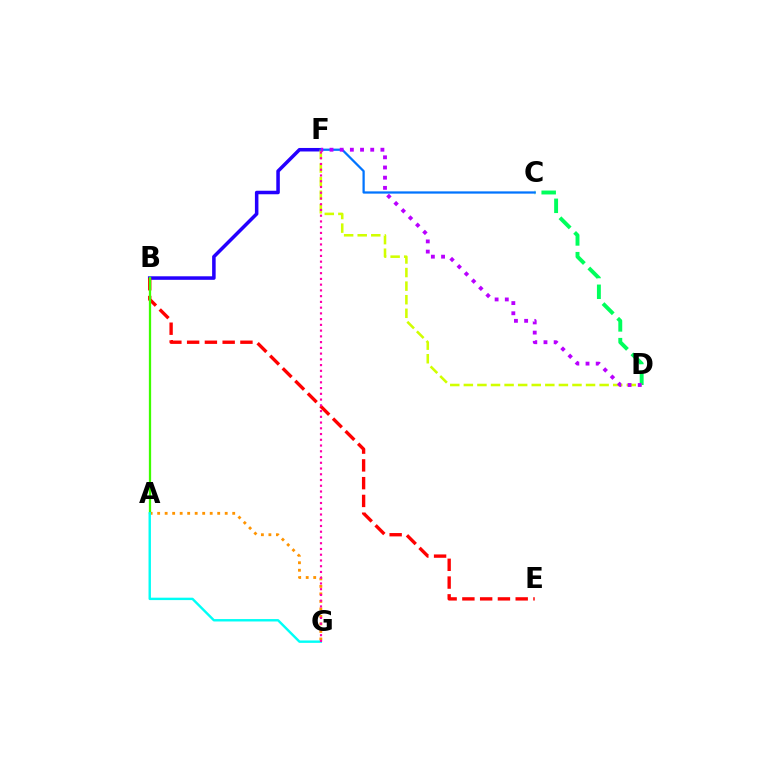{('C', 'D'): [{'color': '#00ff5c', 'line_style': 'dashed', 'thickness': 2.82}], ('B', 'F'): [{'color': '#2500ff', 'line_style': 'solid', 'thickness': 2.54}], ('D', 'F'): [{'color': '#d1ff00', 'line_style': 'dashed', 'thickness': 1.84}, {'color': '#b900ff', 'line_style': 'dotted', 'thickness': 2.77}], ('C', 'F'): [{'color': '#0074ff', 'line_style': 'solid', 'thickness': 1.62}], ('B', 'E'): [{'color': '#ff0000', 'line_style': 'dashed', 'thickness': 2.41}], ('A', 'G'): [{'color': '#ff9400', 'line_style': 'dotted', 'thickness': 2.04}, {'color': '#00fff6', 'line_style': 'solid', 'thickness': 1.73}], ('A', 'B'): [{'color': '#3dff00', 'line_style': 'solid', 'thickness': 1.64}], ('F', 'G'): [{'color': '#ff00ac', 'line_style': 'dotted', 'thickness': 1.56}]}